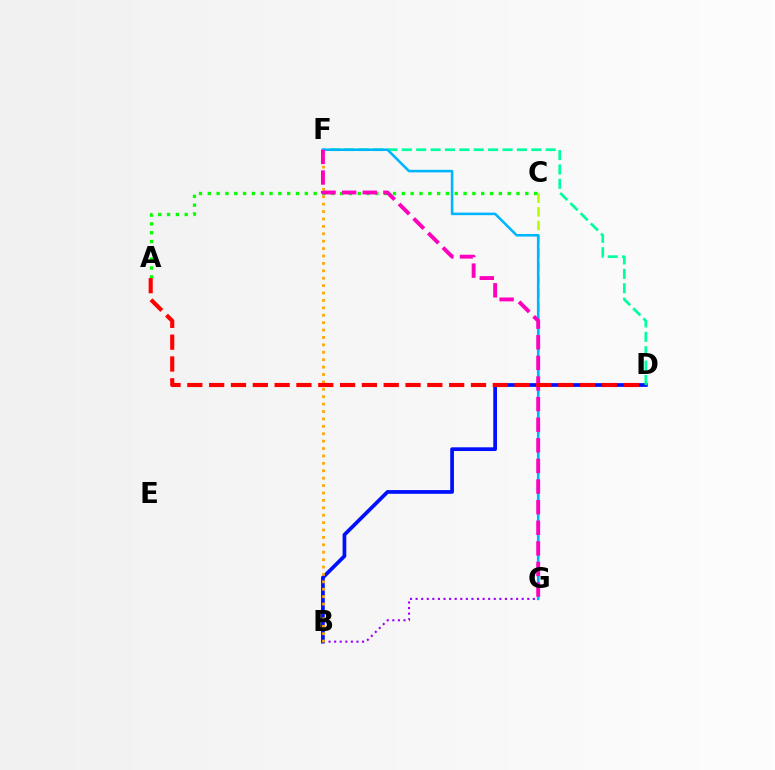{('B', 'G'): [{'color': '#9b00ff', 'line_style': 'dotted', 'thickness': 1.52}], ('B', 'D'): [{'color': '#0010ff', 'line_style': 'solid', 'thickness': 2.68}], ('D', 'F'): [{'color': '#00ff9d', 'line_style': 'dashed', 'thickness': 1.95}], ('C', 'G'): [{'color': '#b3ff00', 'line_style': 'dashed', 'thickness': 1.85}], ('F', 'G'): [{'color': '#00b5ff', 'line_style': 'solid', 'thickness': 1.85}, {'color': '#ff00bd', 'line_style': 'dashed', 'thickness': 2.8}], ('B', 'F'): [{'color': '#ffa500', 'line_style': 'dotted', 'thickness': 2.01}], ('A', 'C'): [{'color': '#08ff00', 'line_style': 'dotted', 'thickness': 2.4}], ('A', 'D'): [{'color': '#ff0000', 'line_style': 'dashed', 'thickness': 2.96}]}